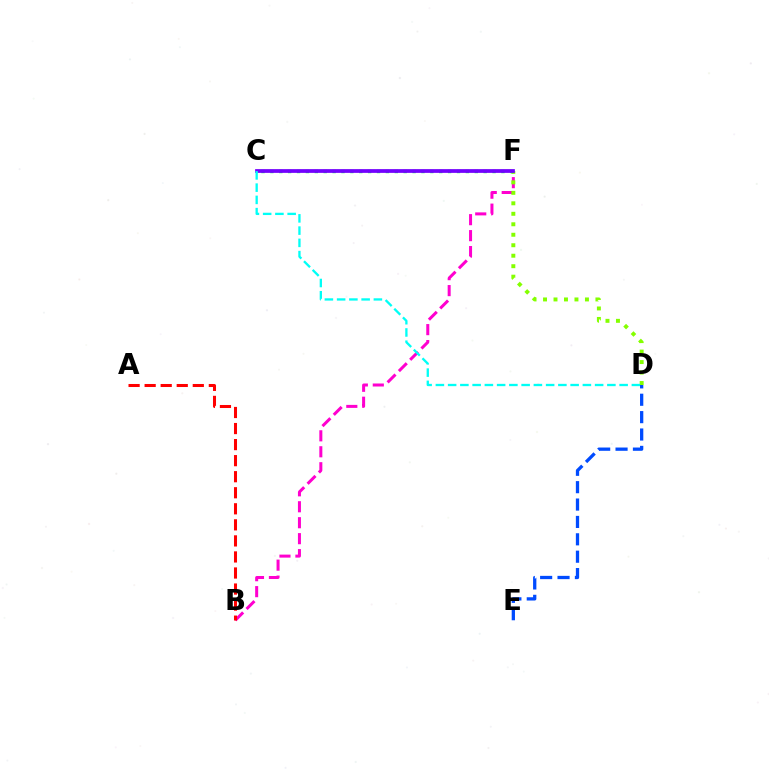{('B', 'F'): [{'color': '#ff00cf', 'line_style': 'dashed', 'thickness': 2.17}], ('D', 'F'): [{'color': '#84ff00', 'line_style': 'dotted', 'thickness': 2.85}], ('C', 'F'): [{'color': '#ffbd00', 'line_style': 'dashed', 'thickness': 1.56}, {'color': '#00ff39', 'line_style': 'dotted', 'thickness': 2.41}, {'color': '#7200ff', 'line_style': 'solid', 'thickness': 2.69}], ('A', 'B'): [{'color': '#ff0000', 'line_style': 'dashed', 'thickness': 2.18}], ('C', 'D'): [{'color': '#00fff6', 'line_style': 'dashed', 'thickness': 1.66}], ('D', 'E'): [{'color': '#004bff', 'line_style': 'dashed', 'thickness': 2.36}]}